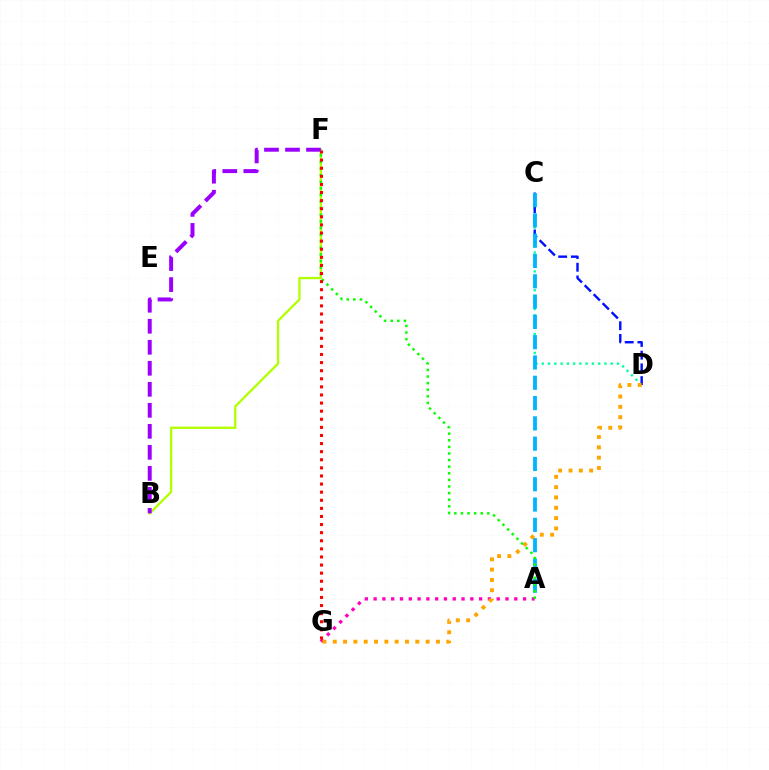{('A', 'G'): [{'color': '#ff00bd', 'line_style': 'dotted', 'thickness': 2.39}], ('C', 'D'): [{'color': '#00ff9d', 'line_style': 'dotted', 'thickness': 1.7}, {'color': '#0010ff', 'line_style': 'dashed', 'thickness': 1.73}], ('B', 'F'): [{'color': '#b3ff00', 'line_style': 'solid', 'thickness': 1.65}, {'color': '#9b00ff', 'line_style': 'dashed', 'thickness': 2.86}], ('A', 'C'): [{'color': '#00b5ff', 'line_style': 'dashed', 'thickness': 2.76}], ('D', 'G'): [{'color': '#ffa500', 'line_style': 'dotted', 'thickness': 2.8}], ('A', 'F'): [{'color': '#08ff00', 'line_style': 'dotted', 'thickness': 1.79}], ('F', 'G'): [{'color': '#ff0000', 'line_style': 'dotted', 'thickness': 2.2}]}